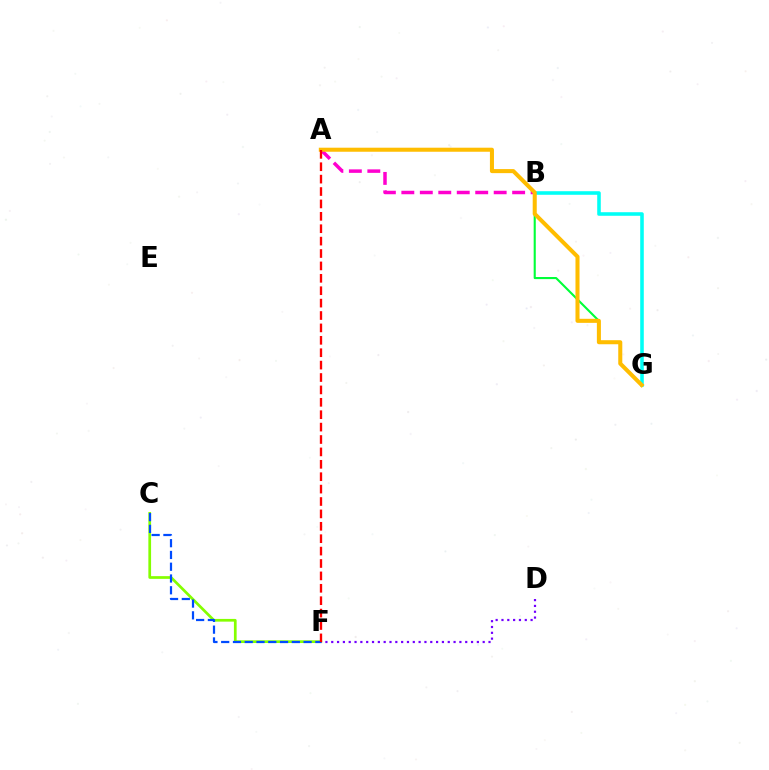{('C', 'F'): [{'color': '#84ff00', 'line_style': 'solid', 'thickness': 1.96}, {'color': '#004bff', 'line_style': 'dashed', 'thickness': 1.6}], ('A', 'B'): [{'color': '#ff00cf', 'line_style': 'dashed', 'thickness': 2.51}], ('B', 'G'): [{'color': '#00fff6', 'line_style': 'solid', 'thickness': 2.57}, {'color': '#00ff39', 'line_style': 'solid', 'thickness': 1.52}], ('D', 'F'): [{'color': '#7200ff', 'line_style': 'dotted', 'thickness': 1.58}], ('A', 'G'): [{'color': '#ffbd00', 'line_style': 'solid', 'thickness': 2.91}], ('A', 'F'): [{'color': '#ff0000', 'line_style': 'dashed', 'thickness': 1.68}]}